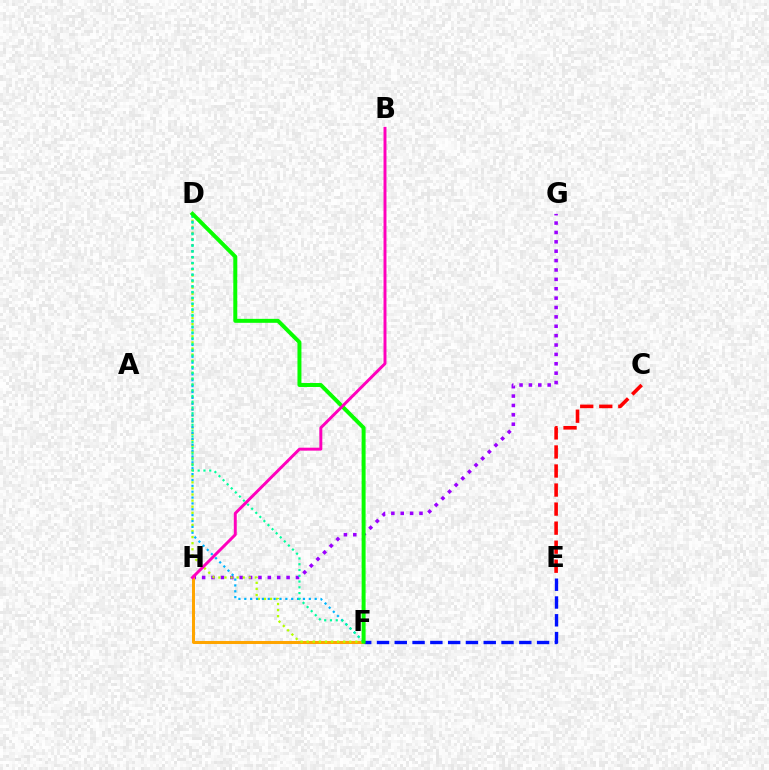{('G', 'H'): [{'color': '#9b00ff', 'line_style': 'dotted', 'thickness': 2.55}], ('F', 'H'): [{'color': '#ffa500', 'line_style': 'solid', 'thickness': 2.18}], ('D', 'F'): [{'color': '#b3ff00', 'line_style': 'dotted', 'thickness': 1.65}, {'color': '#00b5ff', 'line_style': 'dotted', 'thickness': 1.59}, {'color': '#00ff9d', 'line_style': 'dotted', 'thickness': 1.57}, {'color': '#08ff00', 'line_style': 'solid', 'thickness': 2.85}], ('C', 'E'): [{'color': '#ff0000', 'line_style': 'dashed', 'thickness': 2.59}], ('E', 'F'): [{'color': '#0010ff', 'line_style': 'dashed', 'thickness': 2.42}], ('B', 'H'): [{'color': '#ff00bd', 'line_style': 'solid', 'thickness': 2.12}]}